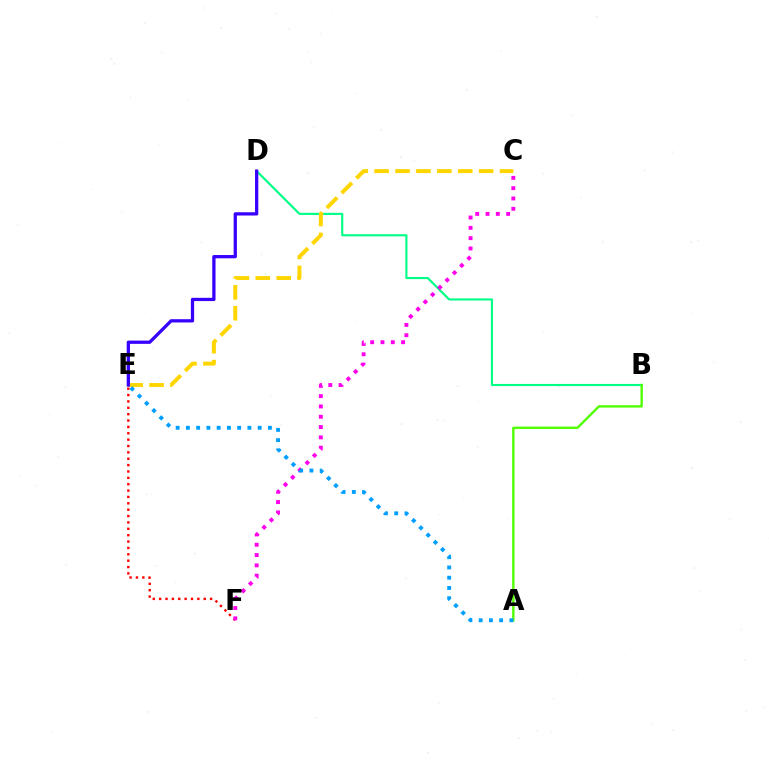{('B', 'D'): [{'color': '#00ff86', 'line_style': 'solid', 'thickness': 1.53}], ('A', 'B'): [{'color': '#4fff00', 'line_style': 'solid', 'thickness': 1.69}], ('C', 'E'): [{'color': '#ffd500', 'line_style': 'dashed', 'thickness': 2.84}], ('E', 'F'): [{'color': '#ff0000', 'line_style': 'dotted', 'thickness': 1.73}], ('C', 'F'): [{'color': '#ff00ed', 'line_style': 'dotted', 'thickness': 2.8}], ('A', 'E'): [{'color': '#009eff', 'line_style': 'dotted', 'thickness': 2.79}], ('D', 'E'): [{'color': '#3700ff', 'line_style': 'solid', 'thickness': 2.35}]}